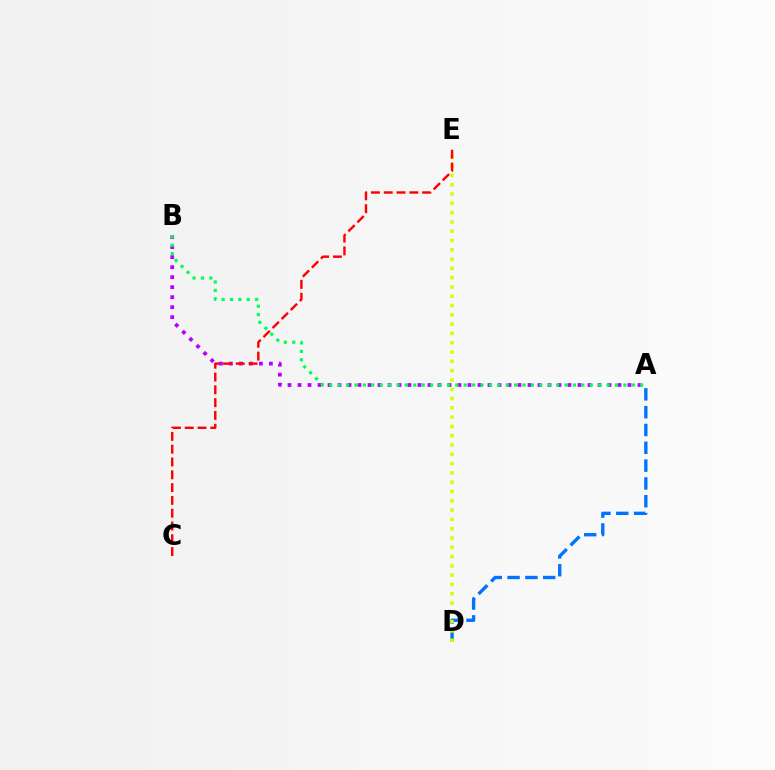{('A', 'D'): [{'color': '#0074ff', 'line_style': 'dashed', 'thickness': 2.42}], ('A', 'B'): [{'color': '#b900ff', 'line_style': 'dotted', 'thickness': 2.72}, {'color': '#00ff5c', 'line_style': 'dotted', 'thickness': 2.28}], ('D', 'E'): [{'color': '#d1ff00', 'line_style': 'dotted', 'thickness': 2.53}], ('C', 'E'): [{'color': '#ff0000', 'line_style': 'dashed', 'thickness': 1.74}]}